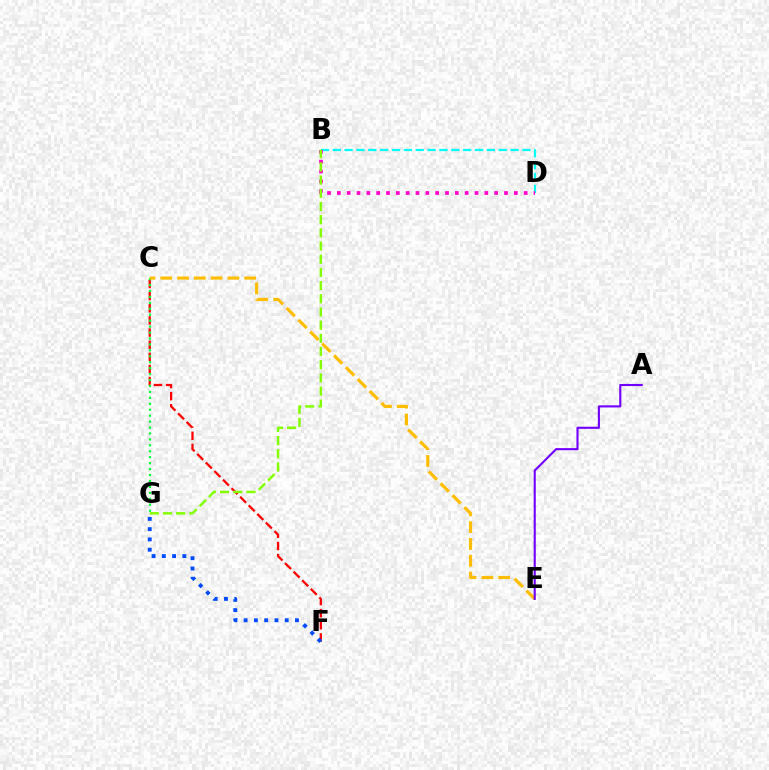{('C', 'F'): [{'color': '#ff0000', 'line_style': 'dashed', 'thickness': 1.65}], ('F', 'G'): [{'color': '#004bff', 'line_style': 'dotted', 'thickness': 2.79}], ('C', 'G'): [{'color': '#00ff39', 'line_style': 'dotted', 'thickness': 1.61}], ('B', 'D'): [{'color': '#00fff6', 'line_style': 'dashed', 'thickness': 1.61}, {'color': '#ff00cf', 'line_style': 'dotted', 'thickness': 2.67}], ('C', 'E'): [{'color': '#ffbd00', 'line_style': 'dashed', 'thickness': 2.28}], ('A', 'E'): [{'color': '#7200ff', 'line_style': 'solid', 'thickness': 1.52}], ('B', 'G'): [{'color': '#84ff00', 'line_style': 'dashed', 'thickness': 1.79}]}